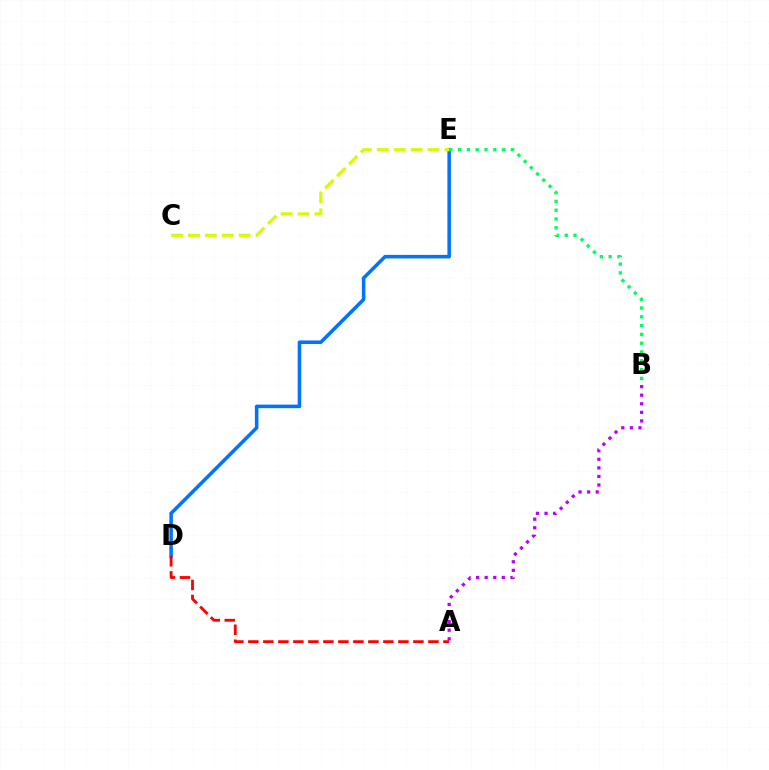{('D', 'E'): [{'color': '#0074ff', 'line_style': 'solid', 'thickness': 2.55}], ('A', 'B'): [{'color': '#b900ff', 'line_style': 'dotted', 'thickness': 2.33}], ('A', 'D'): [{'color': '#ff0000', 'line_style': 'dashed', 'thickness': 2.04}], ('C', 'E'): [{'color': '#d1ff00', 'line_style': 'dashed', 'thickness': 2.3}], ('B', 'E'): [{'color': '#00ff5c', 'line_style': 'dotted', 'thickness': 2.39}]}